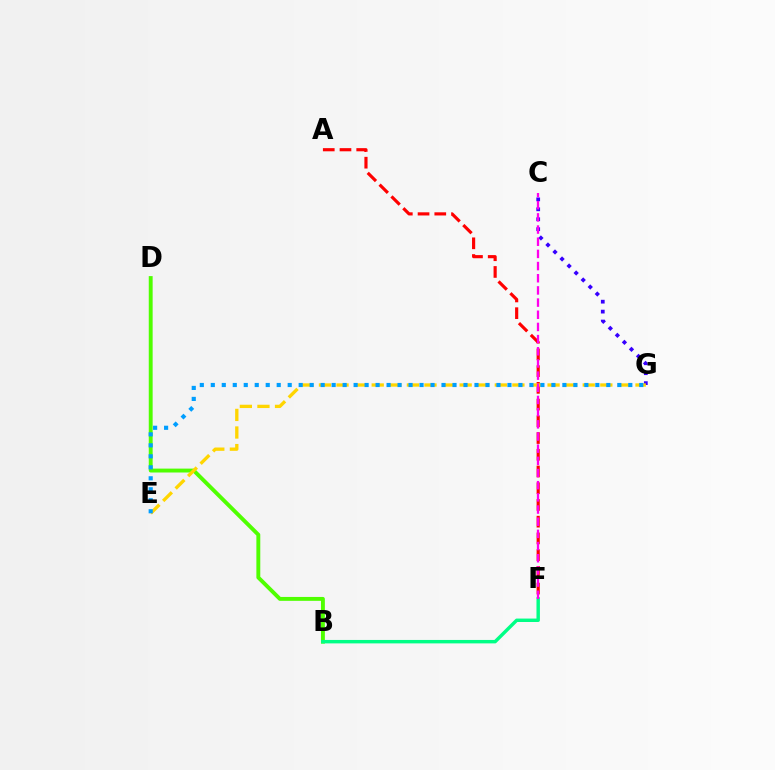{('B', 'D'): [{'color': '#4fff00', 'line_style': 'solid', 'thickness': 2.8}], ('C', 'G'): [{'color': '#3700ff', 'line_style': 'dotted', 'thickness': 2.7}], ('A', 'F'): [{'color': '#ff0000', 'line_style': 'dashed', 'thickness': 2.27}], ('E', 'G'): [{'color': '#ffd500', 'line_style': 'dashed', 'thickness': 2.39}, {'color': '#009eff', 'line_style': 'dotted', 'thickness': 2.99}], ('B', 'F'): [{'color': '#00ff86', 'line_style': 'solid', 'thickness': 2.47}], ('C', 'F'): [{'color': '#ff00ed', 'line_style': 'dashed', 'thickness': 1.65}]}